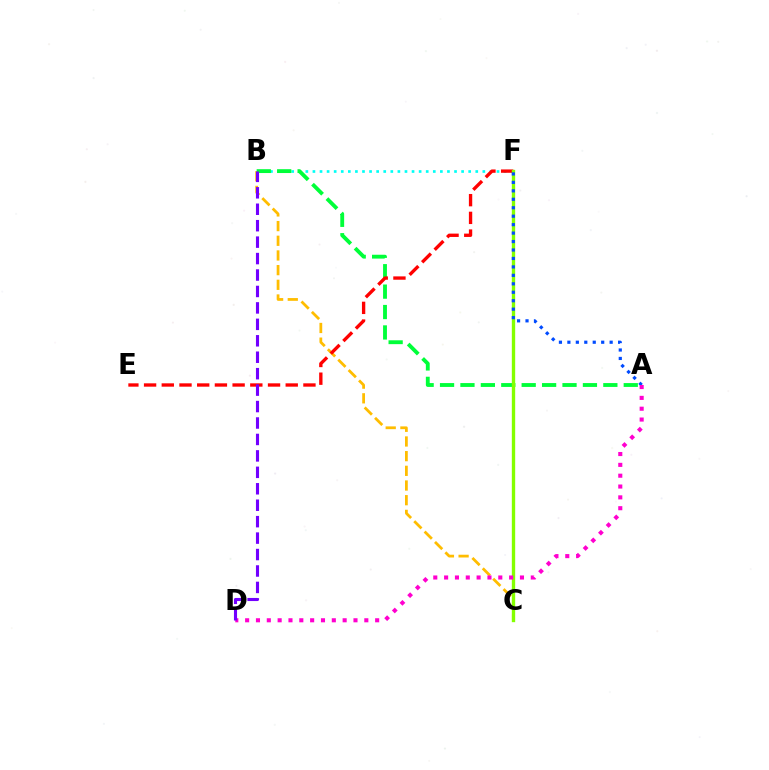{('B', 'C'): [{'color': '#ffbd00', 'line_style': 'dashed', 'thickness': 1.99}], ('B', 'F'): [{'color': '#00fff6', 'line_style': 'dotted', 'thickness': 1.92}], ('A', 'B'): [{'color': '#00ff39', 'line_style': 'dashed', 'thickness': 2.77}], ('E', 'F'): [{'color': '#ff0000', 'line_style': 'dashed', 'thickness': 2.41}], ('C', 'F'): [{'color': '#84ff00', 'line_style': 'solid', 'thickness': 2.41}], ('A', 'F'): [{'color': '#004bff', 'line_style': 'dotted', 'thickness': 2.3}], ('A', 'D'): [{'color': '#ff00cf', 'line_style': 'dotted', 'thickness': 2.94}], ('B', 'D'): [{'color': '#7200ff', 'line_style': 'dashed', 'thickness': 2.23}]}